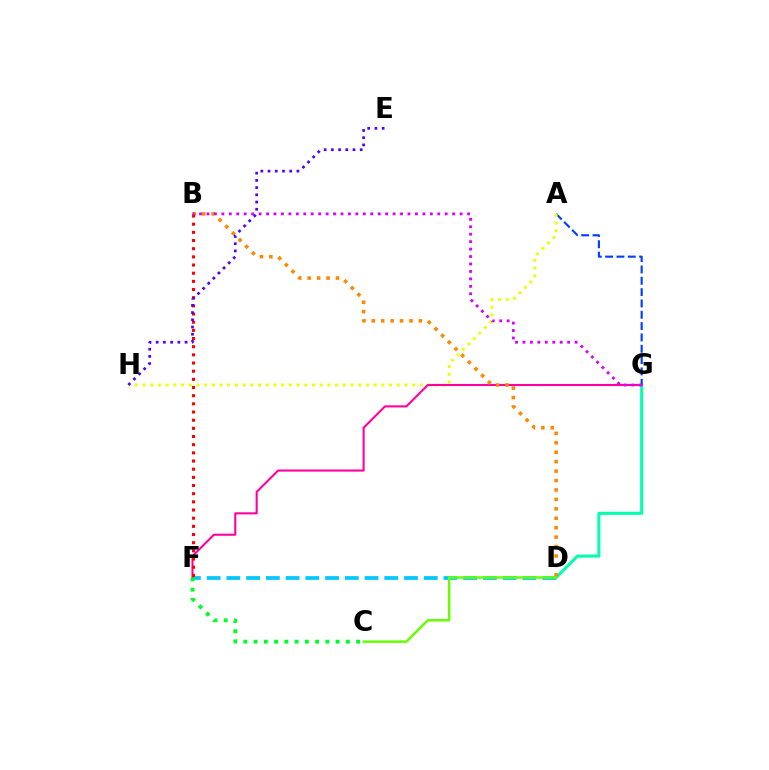{('D', 'G'): [{'color': '#00ffaf', 'line_style': 'solid', 'thickness': 2.19}], ('A', 'G'): [{'color': '#003fff', 'line_style': 'dashed', 'thickness': 1.54}], ('D', 'F'): [{'color': '#00c7ff', 'line_style': 'dashed', 'thickness': 2.68}], ('A', 'H'): [{'color': '#eeff00', 'line_style': 'dotted', 'thickness': 2.09}], ('F', 'G'): [{'color': '#ff00a0', 'line_style': 'solid', 'thickness': 1.51}], ('B', 'D'): [{'color': '#ff8800', 'line_style': 'dotted', 'thickness': 2.56}], ('B', 'F'): [{'color': '#ff0000', 'line_style': 'dotted', 'thickness': 2.22}], ('C', 'F'): [{'color': '#00ff27', 'line_style': 'dotted', 'thickness': 2.79}], ('B', 'G'): [{'color': '#d600ff', 'line_style': 'dotted', 'thickness': 2.02}], ('E', 'H'): [{'color': '#4f00ff', 'line_style': 'dotted', 'thickness': 1.96}], ('C', 'D'): [{'color': '#66ff00', 'line_style': 'solid', 'thickness': 1.78}]}